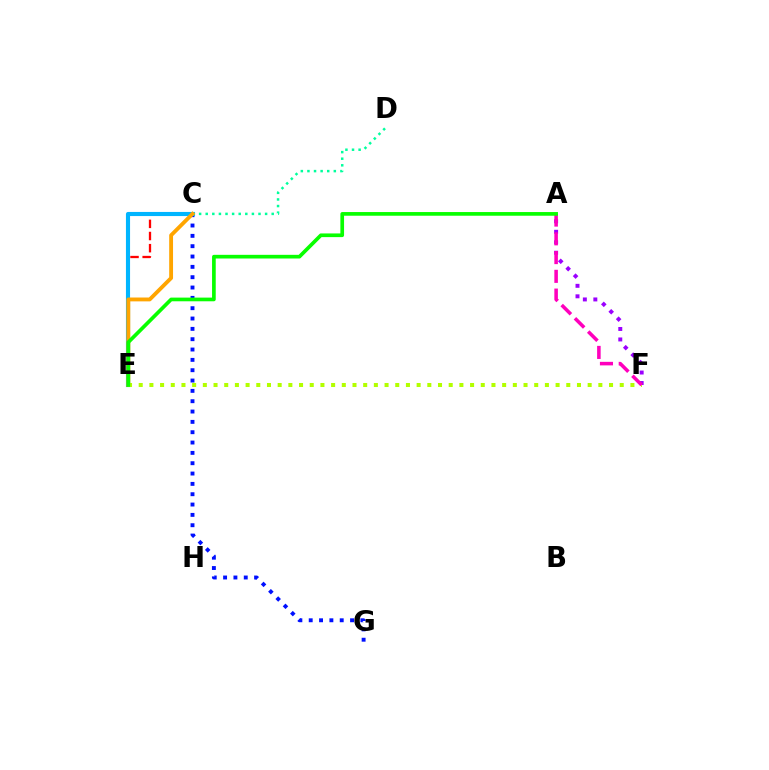{('C', 'G'): [{'color': '#0010ff', 'line_style': 'dotted', 'thickness': 2.81}], ('A', 'F'): [{'color': '#9b00ff', 'line_style': 'dotted', 'thickness': 2.85}, {'color': '#ff00bd', 'line_style': 'dashed', 'thickness': 2.55}], ('C', 'E'): [{'color': '#ff0000', 'line_style': 'dashed', 'thickness': 1.65}, {'color': '#00b5ff', 'line_style': 'solid', 'thickness': 2.97}, {'color': '#ffa500', 'line_style': 'solid', 'thickness': 2.78}], ('C', 'D'): [{'color': '#00ff9d', 'line_style': 'dotted', 'thickness': 1.79}], ('E', 'F'): [{'color': '#b3ff00', 'line_style': 'dotted', 'thickness': 2.9}], ('A', 'E'): [{'color': '#08ff00', 'line_style': 'solid', 'thickness': 2.65}]}